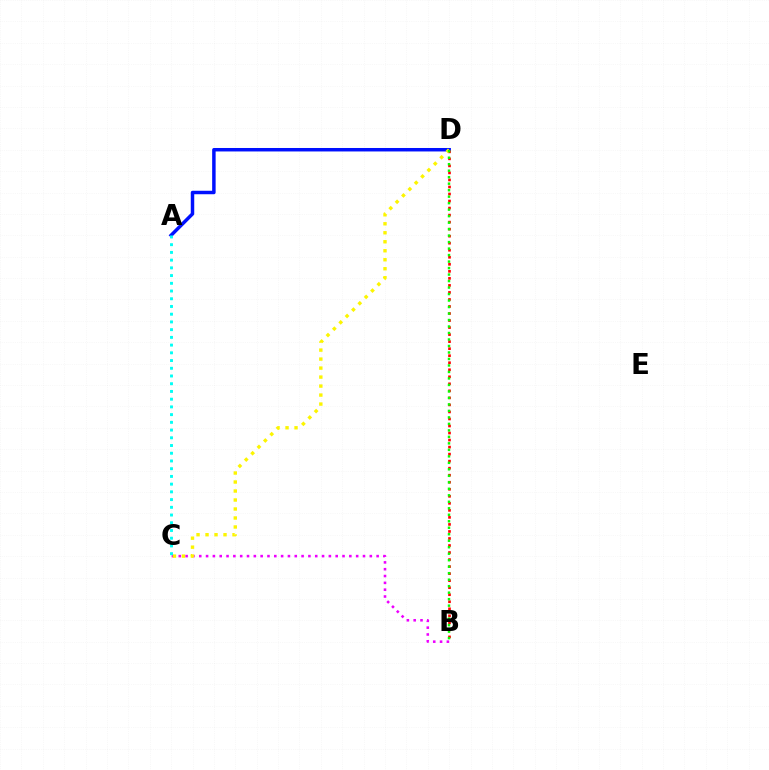{('A', 'D'): [{'color': '#0010ff', 'line_style': 'solid', 'thickness': 2.5}], ('B', 'D'): [{'color': '#ff0000', 'line_style': 'dotted', 'thickness': 1.91}, {'color': '#08ff00', 'line_style': 'dotted', 'thickness': 1.76}], ('B', 'C'): [{'color': '#ee00ff', 'line_style': 'dotted', 'thickness': 1.85}], ('C', 'D'): [{'color': '#fcf500', 'line_style': 'dotted', 'thickness': 2.44}], ('A', 'C'): [{'color': '#00fff6', 'line_style': 'dotted', 'thickness': 2.1}]}